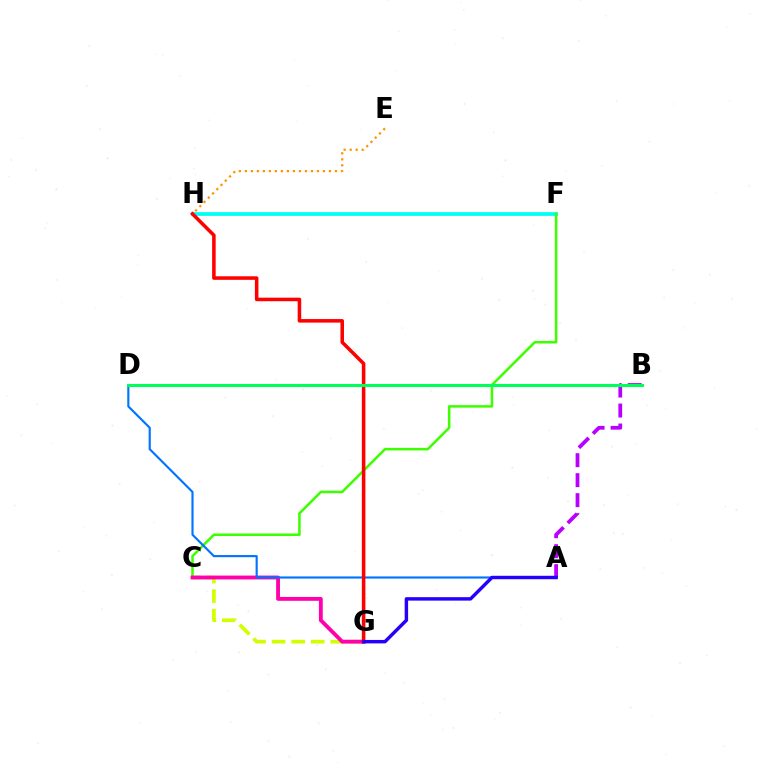{('C', 'G'): [{'color': '#d1ff00', 'line_style': 'dashed', 'thickness': 2.66}, {'color': '#ff00ac', 'line_style': 'solid', 'thickness': 2.77}], ('A', 'B'): [{'color': '#b900ff', 'line_style': 'dashed', 'thickness': 2.71}], ('F', 'H'): [{'color': '#00fff6', 'line_style': 'solid', 'thickness': 2.69}], ('C', 'F'): [{'color': '#3dff00', 'line_style': 'solid', 'thickness': 1.83}], ('A', 'D'): [{'color': '#0074ff', 'line_style': 'solid', 'thickness': 1.55}], ('G', 'H'): [{'color': '#ff0000', 'line_style': 'solid', 'thickness': 2.55}], ('A', 'G'): [{'color': '#2500ff', 'line_style': 'solid', 'thickness': 2.48}], ('E', 'H'): [{'color': '#ff9400', 'line_style': 'dotted', 'thickness': 1.63}], ('B', 'D'): [{'color': '#00ff5c', 'line_style': 'solid', 'thickness': 2.2}]}